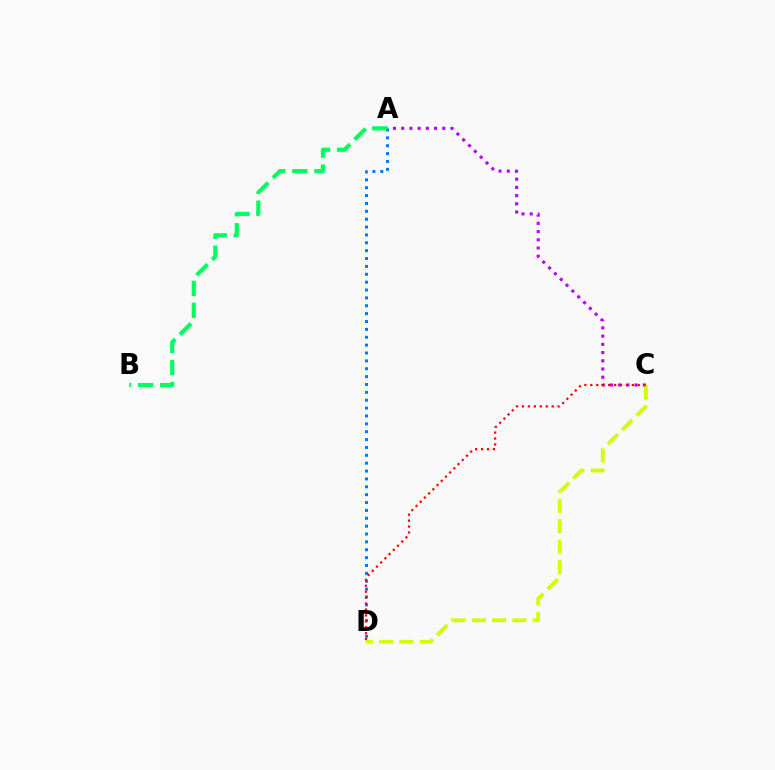{('A', 'D'): [{'color': '#0074ff', 'line_style': 'dotted', 'thickness': 2.14}], ('A', 'B'): [{'color': '#00ff5c', 'line_style': 'dashed', 'thickness': 2.99}], ('A', 'C'): [{'color': '#b900ff', 'line_style': 'dotted', 'thickness': 2.23}], ('C', 'D'): [{'color': '#d1ff00', 'line_style': 'dashed', 'thickness': 2.76}, {'color': '#ff0000', 'line_style': 'dotted', 'thickness': 1.61}]}